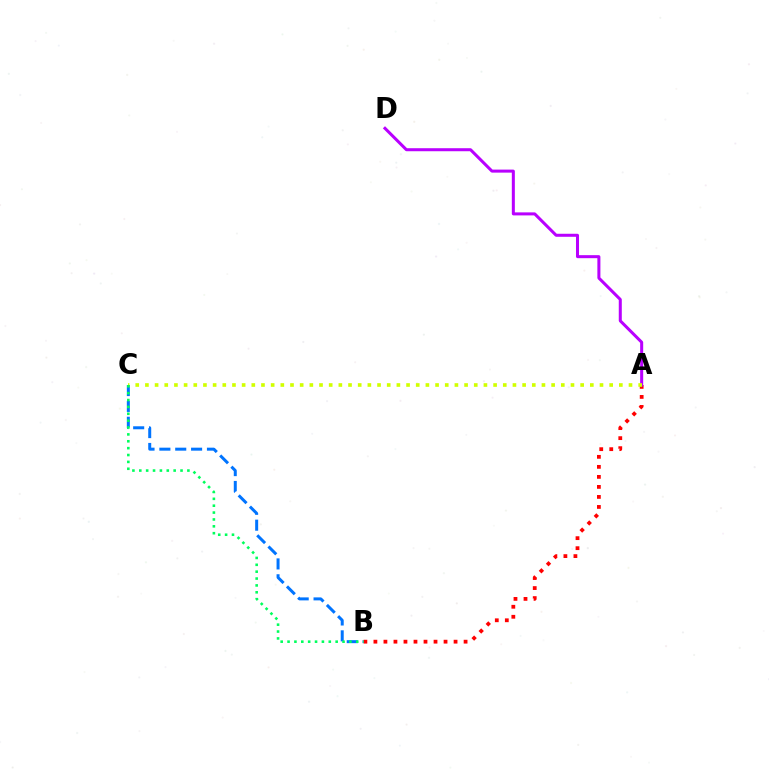{('B', 'C'): [{'color': '#0074ff', 'line_style': 'dashed', 'thickness': 2.15}, {'color': '#00ff5c', 'line_style': 'dotted', 'thickness': 1.87}], ('A', 'B'): [{'color': '#ff0000', 'line_style': 'dotted', 'thickness': 2.72}], ('A', 'D'): [{'color': '#b900ff', 'line_style': 'solid', 'thickness': 2.18}], ('A', 'C'): [{'color': '#d1ff00', 'line_style': 'dotted', 'thickness': 2.63}]}